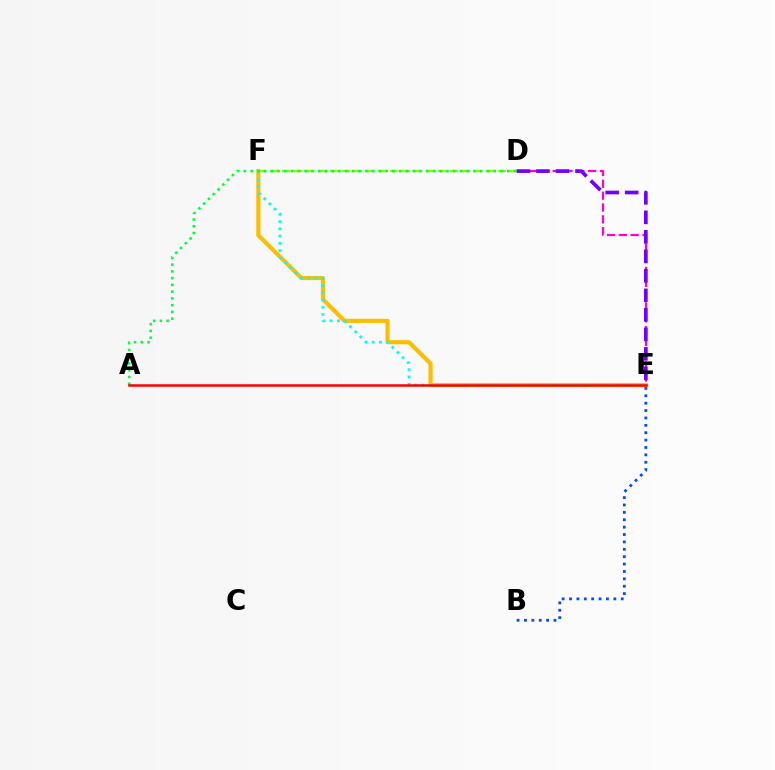{('B', 'E'): [{'color': '#004bff', 'line_style': 'dotted', 'thickness': 2.01}], ('E', 'F'): [{'color': '#ffbd00', 'line_style': 'solid', 'thickness': 2.97}, {'color': '#00fff6', 'line_style': 'dotted', 'thickness': 1.97}], ('D', 'E'): [{'color': '#ff00cf', 'line_style': 'dashed', 'thickness': 1.61}, {'color': '#7200ff', 'line_style': 'dashed', 'thickness': 2.65}], ('D', 'F'): [{'color': '#84ff00', 'line_style': 'dashed', 'thickness': 1.63}], ('A', 'D'): [{'color': '#00ff39', 'line_style': 'dotted', 'thickness': 1.84}], ('A', 'E'): [{'color': '#ff0000', 'line_style': 'solid', 'thickness': 1.81}]}